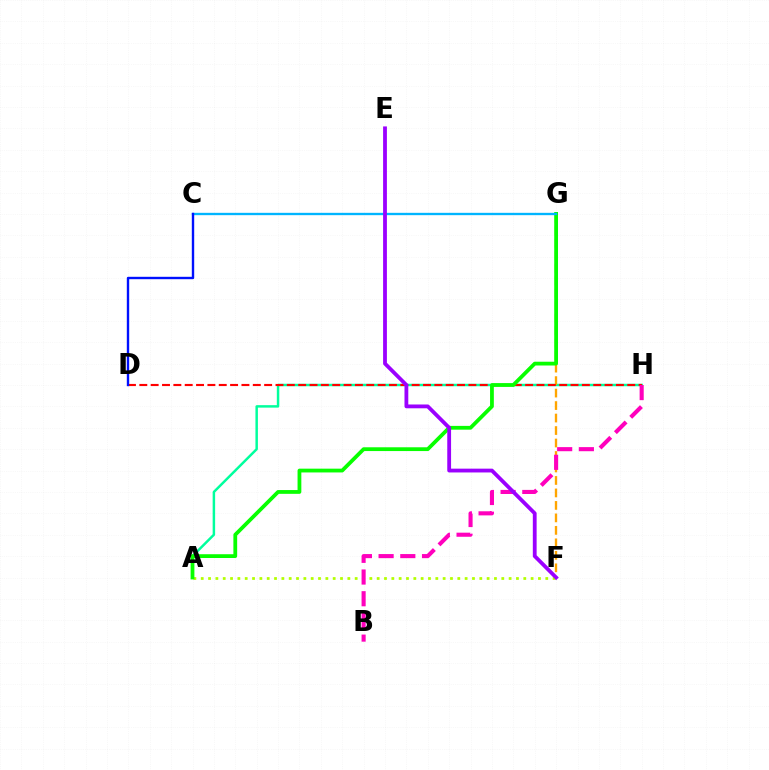{('A', 'F'): [{'color': '#b3ff00', 'line_style': 'dotted', 'thickness': 1.99}], ('A', 'H'): [{'color': '#00ff9d', 'line_style': 'solid', 'thickness': 1.78}], ('F', 'G'): [{'color': '#ffa500', 'line_style': 'dashed', 'thickness': 1.7}], ('D', 'H'): [{'color': '#ff0000', 'line_style': 'dashed', 'thickness': 1.54}], ('A', 'G'): [{'color': '#08ff00', 'line_style': 'solid', 'thickness': 2.72}], ('B', 'H'): [{'color': '#ff00bd', 'line_style': 'dashed', 'thickness': 2.95}], ('C', 'G'): [{'color': '#00b5ff', 'line_style': 'solid', 'thickness': 1.68}], ('C', 'D'): [{'color': '#0010ff', 'line_style': 'solid', 'thickness': 1.72}], ('E', 'F'): [{'color': '#9b00ff', 'line_style': 'solid', 'thickness': 2.74}]}